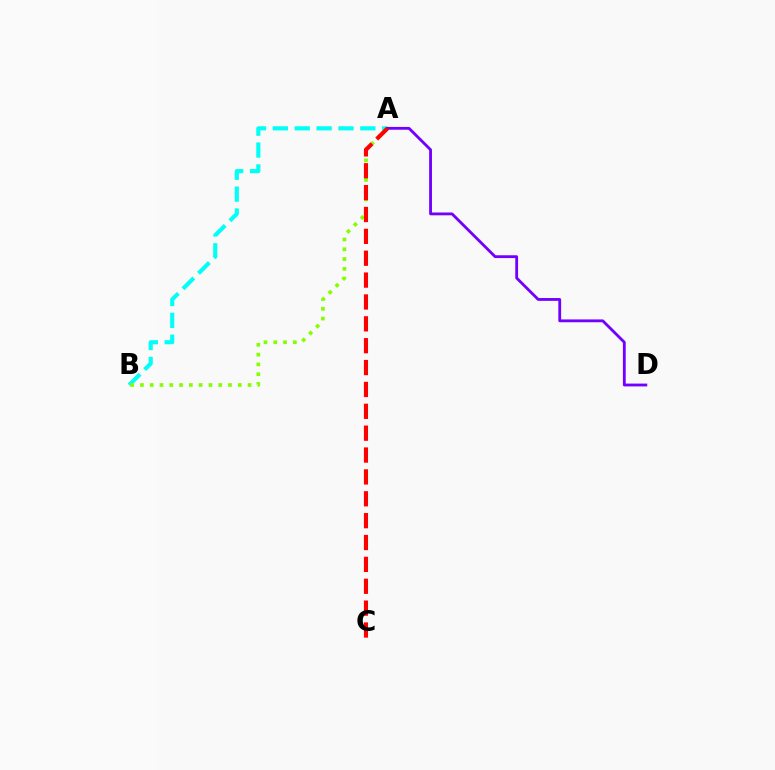{('A', 'B'): [{'color': '#00fff6', 'line_style': 'dashed', 'thickness': 2.97}, {'color': '#84ff00', 'line_style': 'dotted', 'thickness': 2.66}], ('A', 'D'): [{'color': '#7200ff', 'line_style': 'solid', 'thickness': 2.03}], ('A', 'C'): [{'color': '#ff0000', 'line_style': 'dashed', 'thickness': 2.97}]}